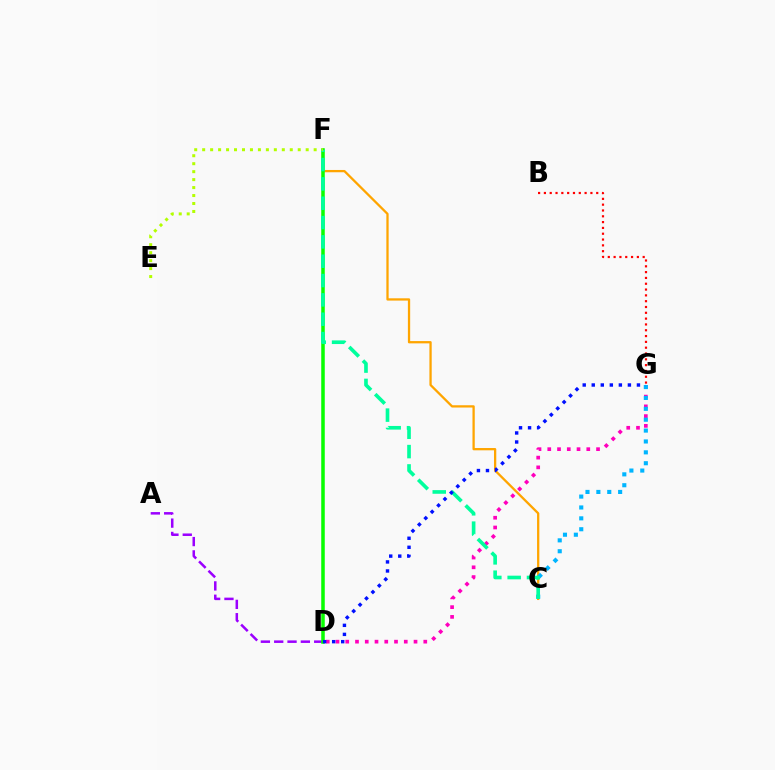{('C', 'F'): [{'color': '#ffa500', 'line_style': 'solid', 'thickness': 1.64}, {'color': '#00ff9d', 'line_style': 'dashed', 'thickness': 2.63}], ('D', 'G'): [{'color': '#ff00bd', 'line_style': 'dotted', 'thickness': 2.65}, {'color': '#0010ff', 'line_style': 'dotted', 'thickness': 2.46}], ('C', 'G'): [{'color': '#00b5ff', 'line_style': 'dotted', 'thickness': 2.96}], ('A', 'D'): [{'color': '#9b00ff', 'line_style': 'dashed', 'thickness': 1.81}], ('B', 'G'): [{'color': '#ff0000', 'line_style': 'dotted', 'thickness': 1.58}], ('D', 'F'): [{'color': '#08ff00', 'line_style': 'solid', 'thickness': 2.54}], ('E', 'F'): [{'color': '#b3ff00', 'line_style': 'dotted', 'thickness': 2.16}]}